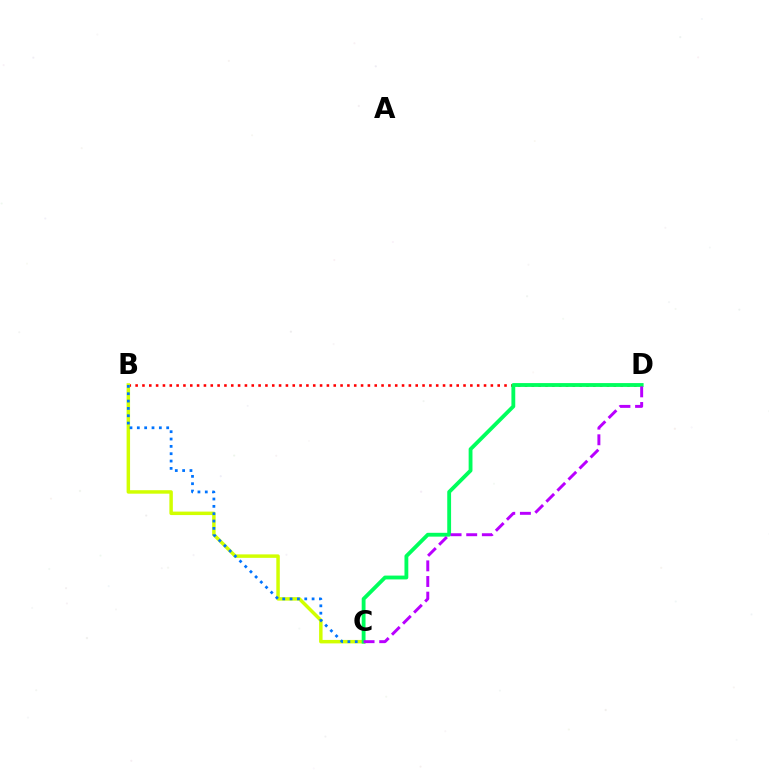{('B', 'D'): [{'color': '#ff0000', 'line_style': 'dotted', 'thickness': 1.86}], ('B', 'C'): [{'color': '#d1ff00', 'line_style': 'solid', 'thickness': 2.5}, {'color': '#0074ff', 'line_style': 'dotted', 'thickness': 1.99}], ('C', 'D'): [{'color': '#00ff5c', 'line_style': 'solid', 'thickness': 2.76}, {'color': '#b900ff', 'line_style': 'dashed', 'thickness': 2.12}]}